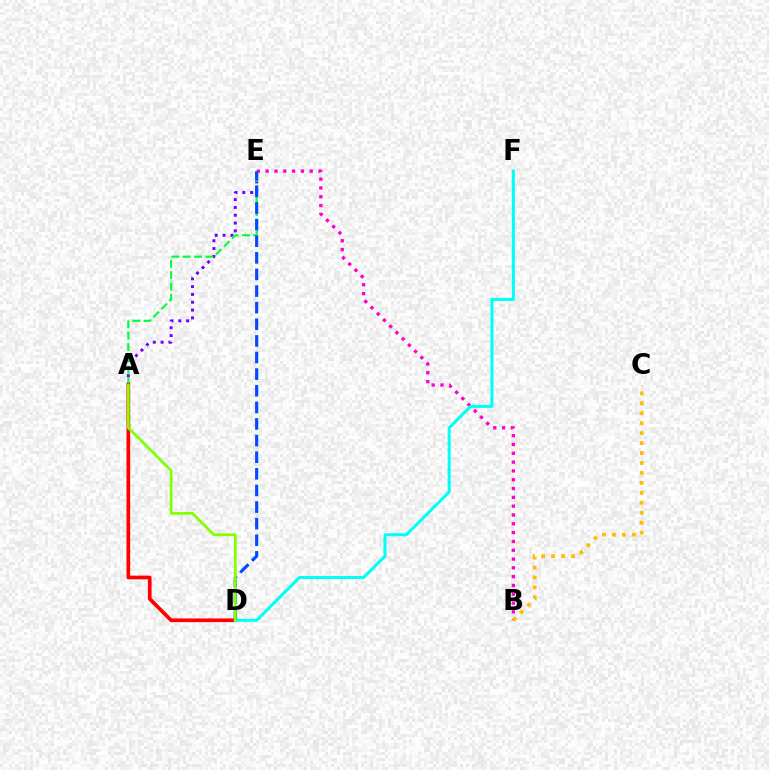{('B', 'E'): [{'color': '#ff00cf', 'line_style': 'dotted', 'thickness': 2.39}], ('B', 'C'): [{'color': '#ffbd00', 'line_style': 'dotted', 'thickness': 2.7}], ('A', 'E'): [{'color': '#7200ff', 'line_style': 'dotted', 'thickness': 2.12}, {'color': '#00ff39', 'line_style': 'dashed', 'thickness': 1.54}], ('A', 'D'): [{'color': '#ff0000', 'line_style': 'solid', 'thickness': 2.65}, {'color': '#84ff00', 'line_style': 'solid', 'thickness': 1.99}], ('D', 'F'): [{'color': '#00fff6', 'line_style': 'solid', 'thickness': 2.18}], ('D', 'E'): [{'color': '#004bff', 'line_style': 'dashed', 'thickness': 2.26}]}